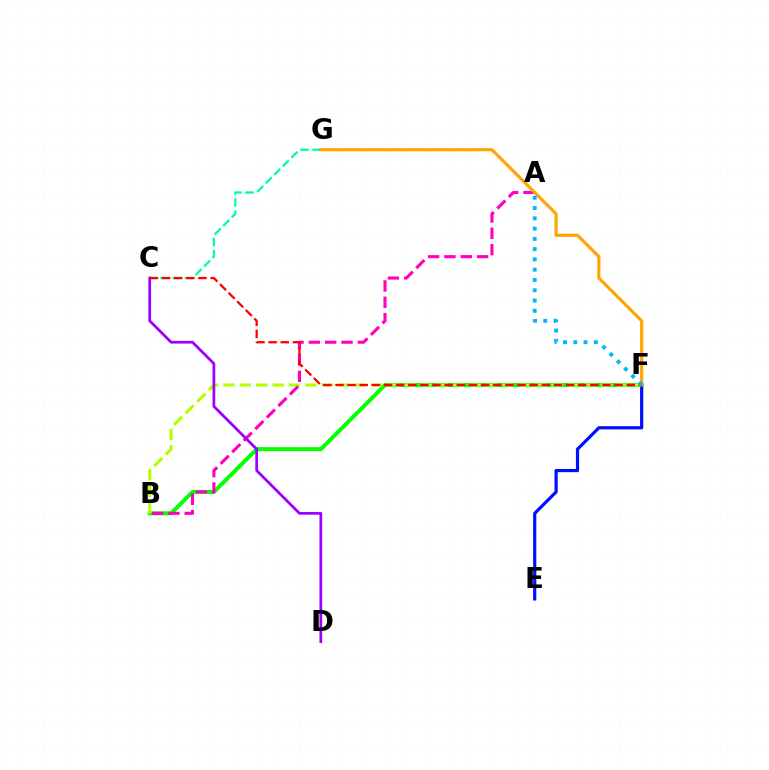{('B', 'F'): [{'color': '#08ff00', 'line_style': 'solid', 'thickness': 2.88}, {'color': '#b3ff00', 'line_style': 'dashed', 'thickness': 2.23}], ('A', 'B'): [{'color': '#ff00bd', 'line_style': 'dashed', 'thickness': 2.22}], ('C', 'G'): [{'color': '#00ff9d', 'line_style': 'dashed', 'thickness': 1.65}], ('E', 'F'): [{'color': '#0010ff', 'line_style': 'solid', 'thickness': 2.3}], ('C', 'D'): [{'color': '#9b00ff', 'line_style': 'solid', 'thickness': 1.97}], ('F', 'G'): [{'color': '#ffa500', 'line_style': 'solid', 'thickness': 2.27}], ('C', 'F'): [{'color': '#ff0000', 'line_style': 'dashed', 'thickness': 1.65}], ('A', 'F'): [{'color': '#00b5ff', 'line_style': 'dotted', 'thickness': 2.79}]}